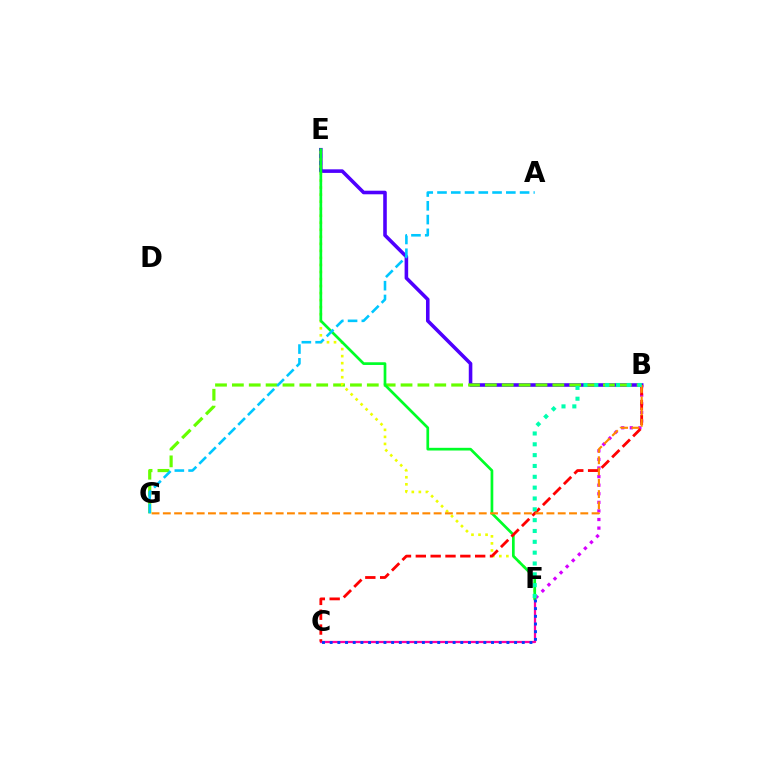{('B', 'E'): [{'color': '#4f00ff', 'line_style': 'solid', 'thickness': 2.57}], ('B', 'G'): [{'color': '#66ff00', 'line_style': 'dashed', 'thickness': 2.29}, {'color': '#ff8800', 'line_style': 'dashed', 'thickness': 1.53}], ('E', 'F'): [{'color': '#eeff00', 'line_style': 'dotted', 'thickness': 1.91}, {'color': '#00ff27', 'line_style': 'solid', 'thickness': 1.95}], ('C', 'F'): [{'color': '#ff00a0', 'line_style': 'solid', 'thickness': 1.62}, {'color': '#003fff', 'line_style': 'dotted', 'thickness': 2.09}], ('B', 'F'): [{'color': '#d600ff', 'line_style': 'dotted', 'thickness': 2.33}, {'color': '#00ffaf', 'line_style': 'dotted', 'thickness': 2.94}], ('B', 'C'): [{'color': '#ff0000', 'line_style': 'dashed', 'thickness': 2.02}], ('A', 'G'): [{'color': '#00c7ff', 'line_style': 'dashed', 'thickness': 1.87}]}